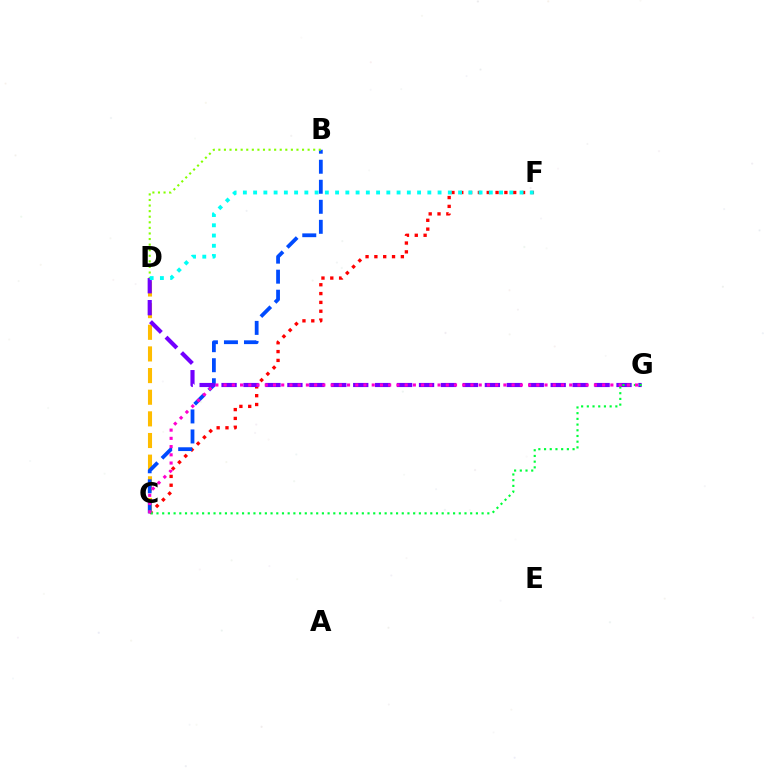{('C', 'F'): [{'color': '#ff0000', 'line_style': 'dotted', 'thickness': 2.4}], ('C', 'D'): [{'color': '#ffbd00', 'line_style': 'dashed', 'thickness': 2.94}], ('B', 'C'): [{'color': '#004bff', 'line_style': 'dashed', 'thickness': 2.72}], ('D', 'G'): [{'color': '#7200ff', 'line_style': 'dashed', 'thickness': 2.98}], ('B', 'D'): [{'color': '#84ff00', 'line_style': 'dotted', 'thickness': 1.52}], ('C', 'G'): [{'color': '#00ff39', 'line_style': 'dotted', 'thickness': 1.55}, {'color': '#ff00cf', 'line_style': 'dotted', 'thickness': 2.24}], ('D', 'F'): [{'color': '#00fff6', 'line_style': 'dotted', 'thickness': 2.78}]}